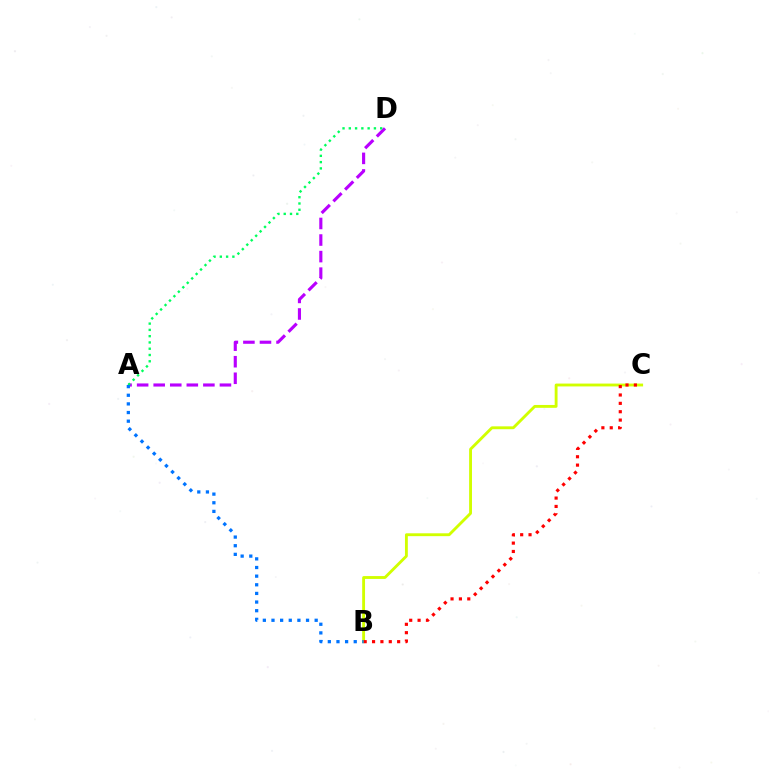{('A', 'D'): [{'color': '#b900ff', 'line_style': 'dashed', 'thickness': 2.25}, {'color': '#00ff5c', 'line_style': 'dotted', 'thickness': 1.71}], ('B', 'C'): [{'color': '#d1ff00', 'line_style': 'solid', 'thickness': 2.06}, {'color': '#ff0000', 'line_style': 'dotted', 'thickness': 2.27}], ('A', 'B'): [{'color': '#0074ff', 'line_style': 'dotted', 'thickness': 2.35}]}